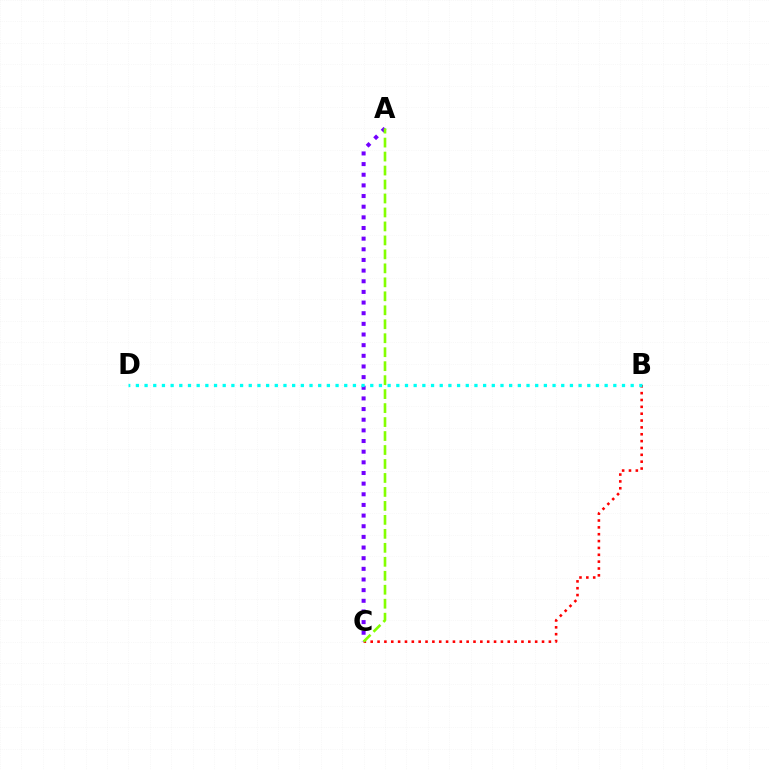{('B', 'C'): [{'color': '#ff0000', 'line_style': 'dotted', 'thickness': 1.86}], ('A', 'C'): [{'color': '#7200ff', 'line_style': 'dotted', 'thickness': 2.89}, {'color': '#84ff00', 'line_style': 'dashed', 'thickness': 1.9}], ('B', 'D'): [{'color': '#00fff6', 'line_style': 'dotted', 'thickness': 2.36}]}